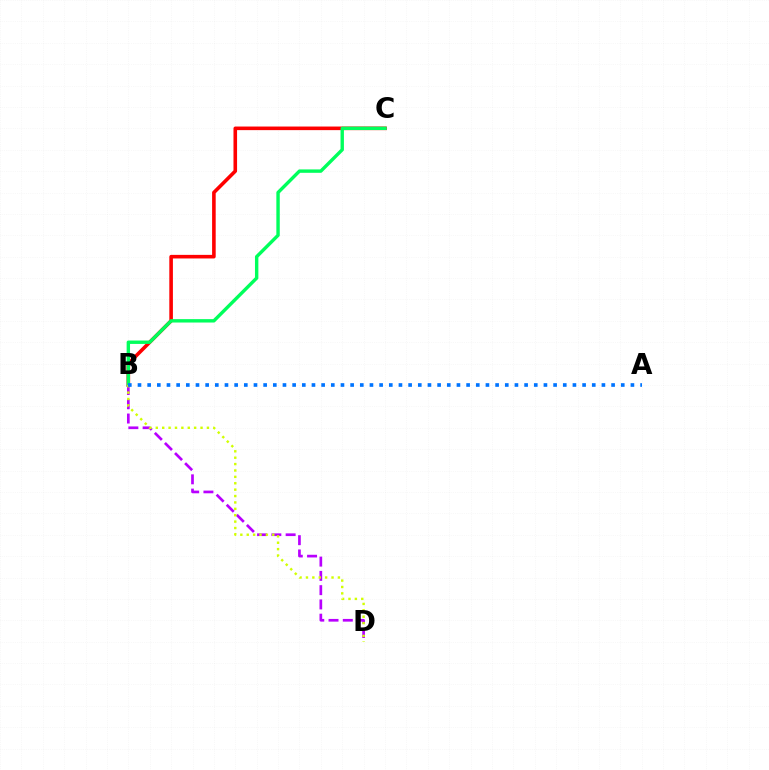{('B', 'C'): [{'color': '#ff0000', 'line_style': 'solid', 'thickness': 2.59}, {'color': '#00ff5c', 'line_style': 'solid', 'thickness': 2.45}], ('B', 'D'): [{'color': '#b900ff', 'line_style': 'dashed', 'thickness': 1.94}, {'color': '#d1ff00', 'line_style': 'dotted', 'thickness': 1.74}], ('A', 'B'): [{'color': '#0074ff', 'line_style': 'dotted', 'thickness': 2.63}]}